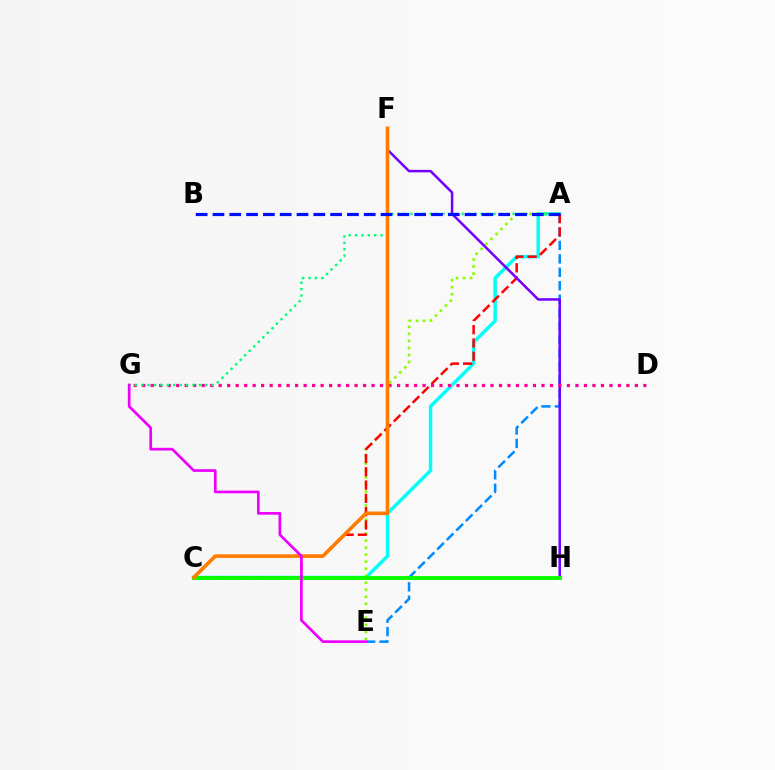{('A', 'C'): [{'color': '#00fff6', 'line_style': 'solid', 'thickness': 2.48}, {'color': '#ff0000', 'line_style': 'dashed', 'thickness': 1.81}], ('A', 'E'): [{'color': '#008cff', 'line_style': 'dashed', 'thickness': 1.83}, {'color': '#84ff00', 'line_style': 'dotted', 'thickness': 1.91}], ('C', 'H'): [{'color': '#fcf500', 'line_style': 'dashed', 'thickness': 1.63}, {'color': '#08ff00', 'line_style': 'solid', 'thickness': 2.78}], ('F', 'H'): [{'color': '#7200ff', 'line_style': 'solid', 'thickness': 1.81}], ('D', 'G'): [{'color': '#ff0094', 'line_style': 'dotted', 'thickness': 2.31}], ('A', 'G'): [{'color': '#00ff74', 'line_style': 'dotted', 'thickness': 1.74}], ('C', 'F'): [{'color': '#ff7c00', 'line_style': 'solid', 'thickness': 2.61}], ('A', 'B'): [{'color': '#0010ff', 'line_style': 'dashed', 'thickness': 2.28}], ('E', 'G'): [{'color': '#ee00ff', 'line_style': 'solid', 'thickness': 1.95}]}